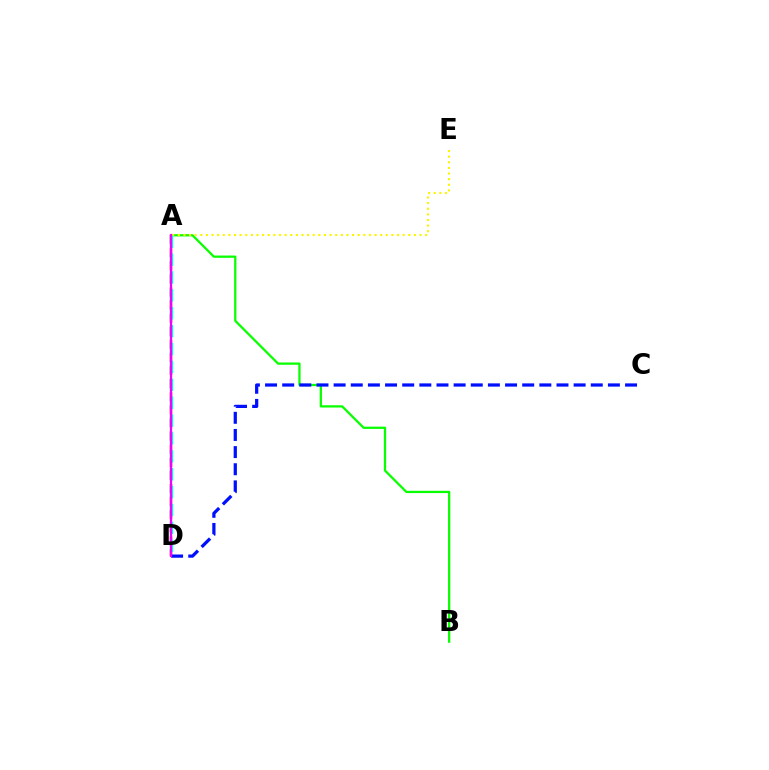{('A', 'D'): [{'color': '#ff0000', 'line_style': 'dashed', 'thickness': 1.78}, {'color': '#00fff6', 'line_style': 'dashed', 'thickness': 2.43}, {'color': '#ee00ff', 'line_style': 'solid', 'thickness': 1.6}], ('A', 'B'): [{'color': '#08ff00', 'line_style': 'solid', 'thickness': 1.63}], ('A', 'E'): [{'color': '#fcf500', 'line_style': 'dotted', 'thickness': 1.53}], ('C', 'D'): [{'color': '#0010ff', 'line_style': 'dashed', 'thickness': 2.33}]}